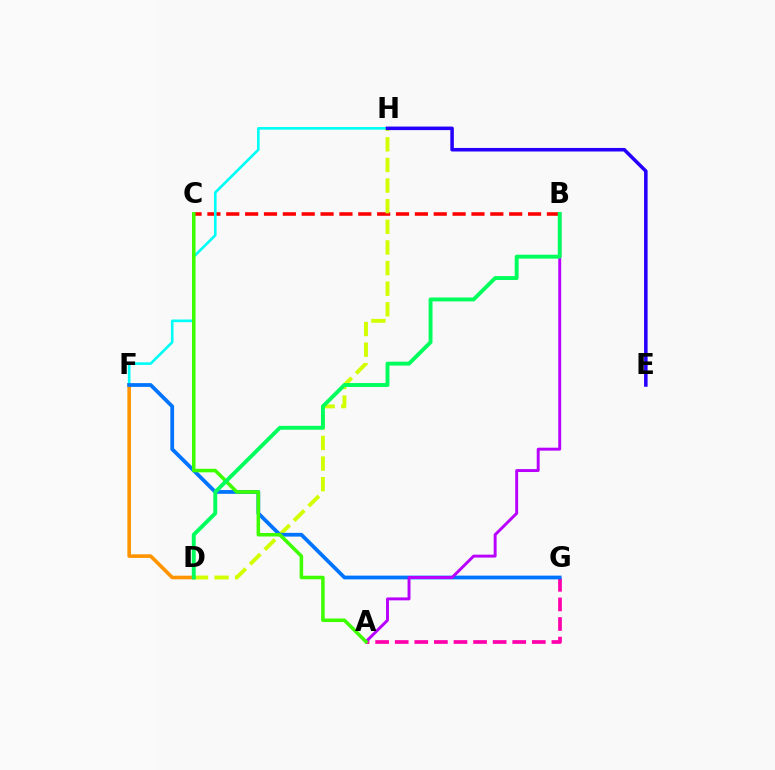{('D', 'F'): [{'color': '#ff9400', 'line_style': 'solid', 'thickness': 2.6}], ('B', 'C'): [{'color': '#ff0000', 'line_style': 'dashed', 'thickness': 2.56}], ('F', 'H'): [{'color': '#00fff6', 'line_style': 'solid', 'thickness': 1.9}], ('A', 'G'): [{'color': '#ff00ac', 'line_style': 'dashed', 'thickness': 2.66}], ('D', 'H'): [{'color': '#d1ff00', 'line_style': 'dashed', 'thickness': 2.8}], ('F', 'G'): [{'color': '#0074ff', 'line_style': 'solid', 'thickness': 2.71}], ('E', 'H'): [{'color': '#2500ff', 'line_style': 'solid', 'thickness': 2.55}], ('A', 'B'): [{'color': '#b900ff', 'line_style': 'solid', 'thickness': 2.1}], ('A', 'C'): [{'color': '#3dff00', 'line_style': 'solid', 'thickness': 2.54}], ('B', 'D'): [{'color': '#00ff5c', 'line_style': 'solid', 'thickness': 2.81}]}